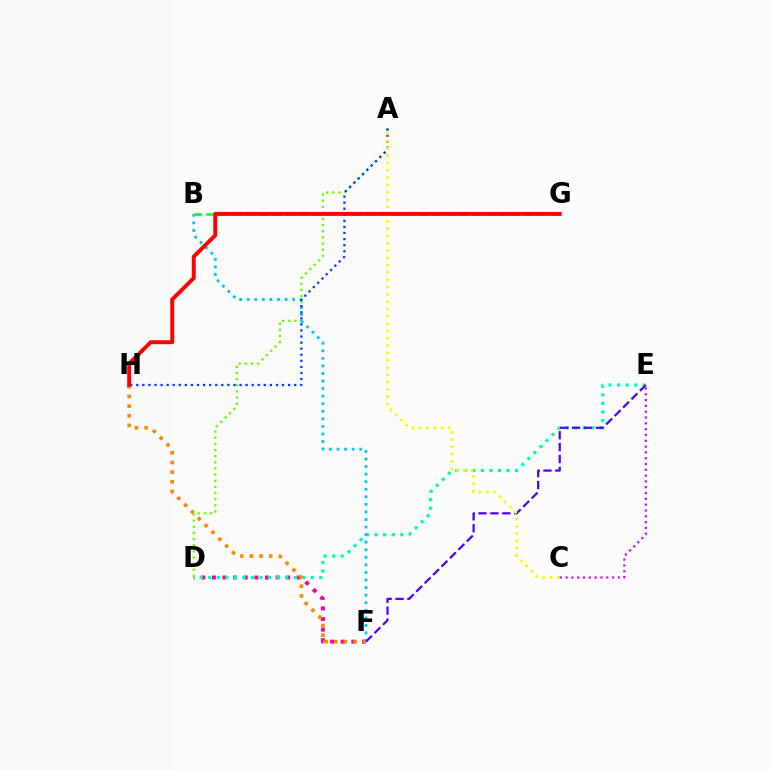{('D', 'F'): [{'color': '#ff00a0', 'line_style': 'dotted', 'thickness': 2.88}], ('D', 'E'): [{'color': '#00ffaf', 'line_style': 'dotted', 'thickness': 2.32}], ('A', 'D'): [{'color': '#66ff00', 'line_style': 'dotted', 'thickness': 1.67}], ('B', 'G'): [{'color': '#00ff27', 'line_style': 'dashed', 'thickness': 1.8}], ('F', 'H'): [{'color': '#ff8800', 'line_style': 'dotted', 'thickness': 2.62}], ('B', 'F'): [{'color': '#00c7ff', 'line_style': 'dotted', 'thickness': 2.06}], ('E', 'F'): [{'color': '#4f00ff', 'line_style': 'dashed', 'thickness': 1.62}], ('A', 'H'): [{'color': '#003fff', 'line_style': 'dotted', 'thickness': 1.65}], ('A', 'C'): [{'color': '#eeff00', 'line_style': 'dotted', 'thickness': 1.98}], ('G', 'H'): [{'color': '#ff0000', 'line_style': 'solid', 'thickness': 2.82}], ('C', 'E'): [{'color': '#d600ff', 'line_style': 'dotted', 'thickness': 1.58}]}